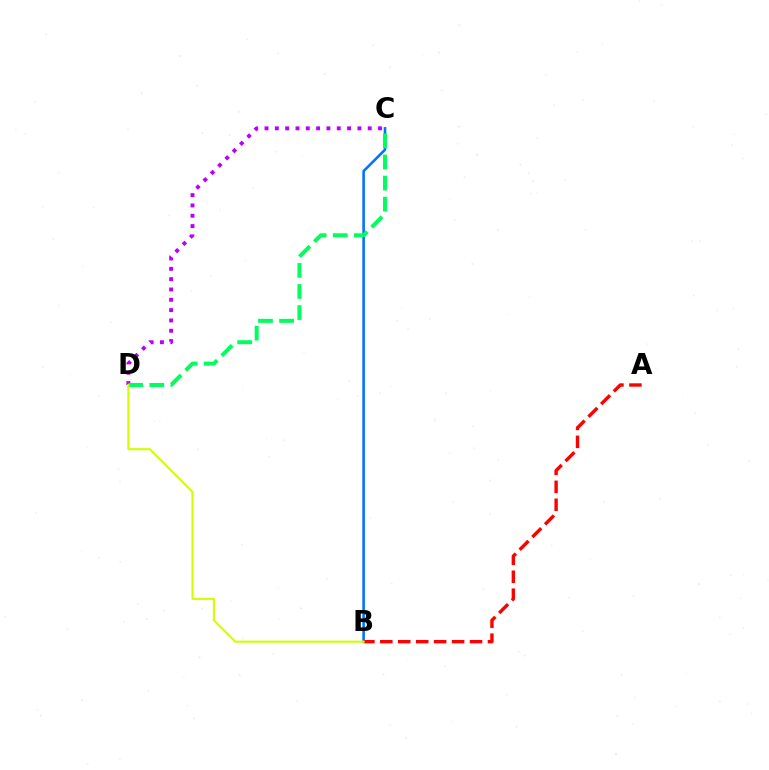{('B', 'C'): [{'color': '#0074ff', 'line_style': 'solid', 'thickness': 1.86}], ('A', 'B'): [{'color': '#ff0000', 'line_style': 'dashed', 'thickness': 2.44}], ('C', 'D'): [{'color': '#b900ff', 'line_style': 'dotted', 'thickness': 2.8}, {'color': '#00ff5c', 'line_style': 'dashed', 'thickness': 2.87}], ('B', 'D'): [{'color': '#d1ff00', 'line_style': 'solid', 'thickness': 1.52}]}